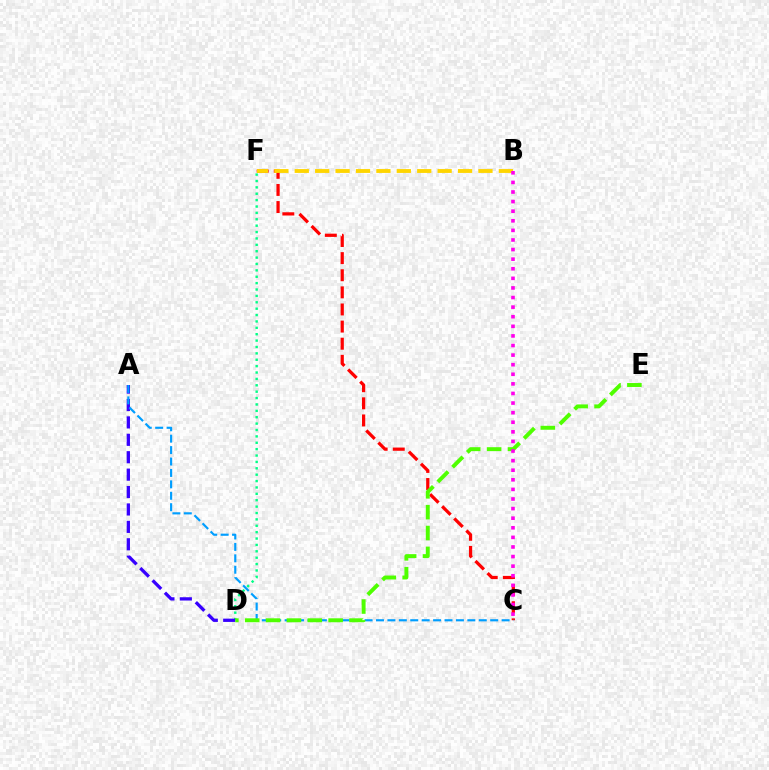{('C', 'F'): [{'color': '#ff0000', 'line_style': 'dashed', 'thickness': 2.33}], ('D', 'F'): [{'color': '#00ff86', 'line_style': 'dotted', 'thickness': 1.73}], ('A', 'D'): [{'color': '#3700ff', 'line_style': 'dashed', 'thickness': 2.37}], ('A', 'C'): [{'color': '#009eff', 'line_style': 'dashed', 'thickness': 1.55}], ('B', 'F'): [{'color': '#ffd500', 'line_style': 'dashed', 'thickness': 2.77}], ('D', 'E'): [{'color': '#4fff00', 'line_style': 'dashed', 'thickness': 2.83}], ('B', 'C'): [{'color': '#ff00ed', 'line_style': 'dotted', 'thickness': 2.61}]}